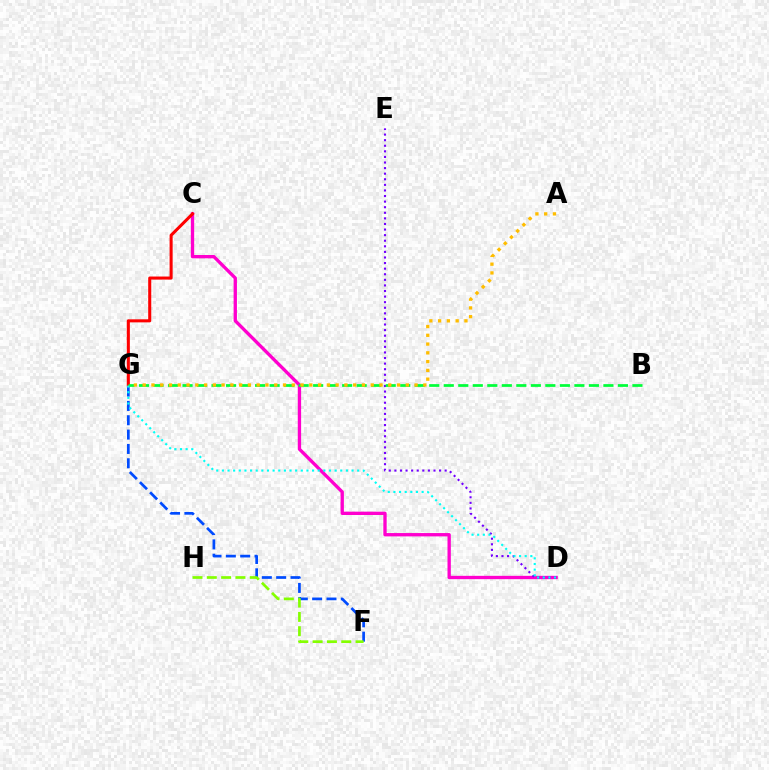{('C', 'D'): [{'color': '#ff00cf', 'line_style': 'solid', 'thickness': 2.4}], ('C', 'G'): [{'color': '#ff0000', 'line_style': 'solid', 'thickness': 2.2}], ('D', 'E'): [{'color': '#7200ff', 'line_style': 'dotted', 'thickness': 1.52}], ('F', 'G'): [{'color': '#004bff', 'line_style': 'dashed', 'thickness': 1.95}], ('F', 'H'): [{'color': '#84ff00', 'line_style': 'dashed', 'thickness': 1.94}], ('B', 'G'): [{'color': '#00ff39', 'line_style': 'dashed', 'thickness': 1.97}], ('D', 'G'): [{'color': '#00fff6', 'line_style': 'dotted', 'thickness': 1.53}], ('A', 'G'): [{'color': '#ffbd00', 'line_style': 'dotted', 'thickness': 2.38}]}